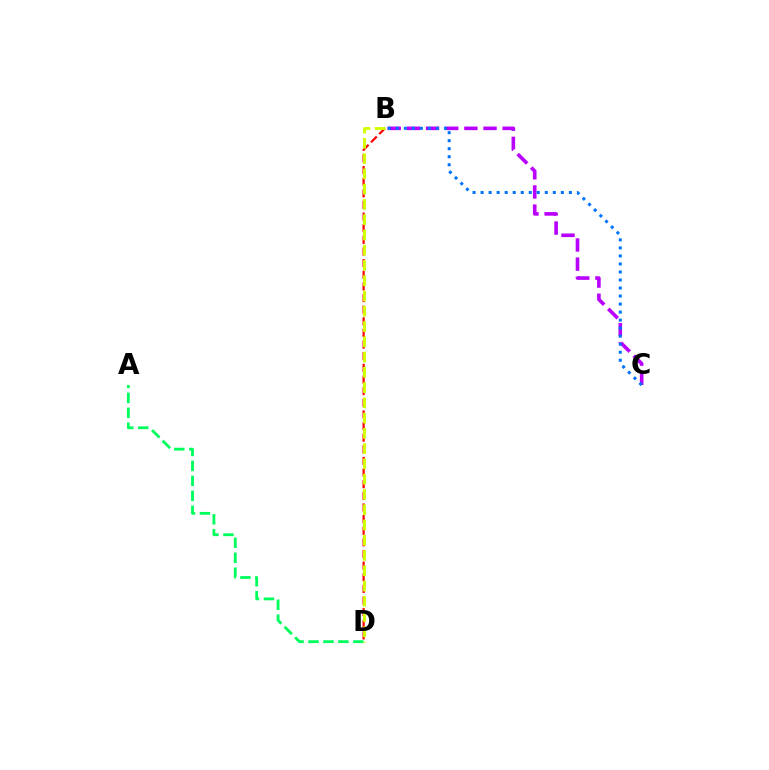{('A', 'D'): [{'color': '#00ff5c', 'line_style': 'dashed', 'thickness': 2.03}], ('B', 'C'): [{'color': '#b900ff', 'line_style': 'dashed', 'thickness': 2.6}, {'color': '#0074ff', 'line_style': 'dotted', 'thickness': 2.18}], ('B', 'D'): [{'color': '#ff0000', 'line_style': 'dashed', 'thickness': 1.58}, {'color': '#d1ff00', 'line_style': 'dashed', 'thickness': 2.07}]}